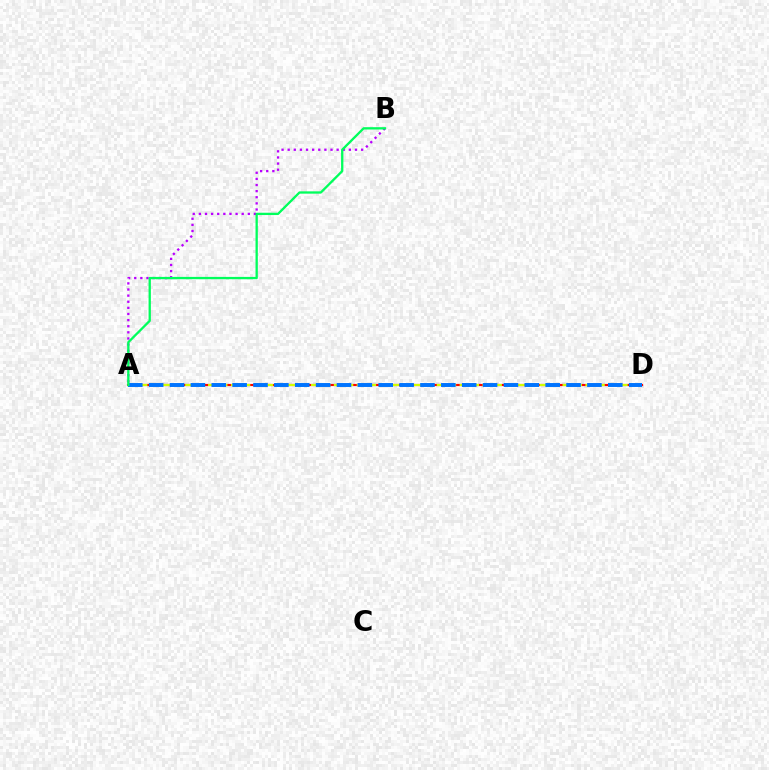{('A', 'D'): [{'color': '#ff0000', 'line_style': 'solid', 'thickness': 1.55}, {'color': '#d1ff00', 'line_style': 'dashed', 'thickness': 1.55}, {'color': '#0074ff', 'line_style': 'dashed', 'thickness': 2.84}], ('A', 'B'): [{'color': '#b900ff', 'line_style': 'dotted', 'thickness': 1.66}, {'color': '#00ff5c', 'line_style': 'solid', 'thickness': 1.66}]}